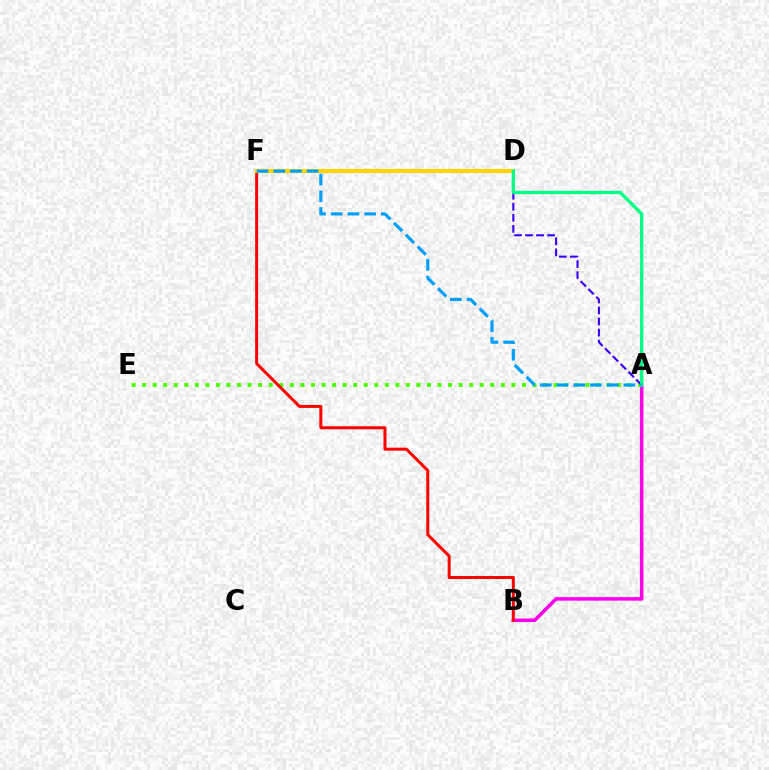{('A', 'B'): [{'color': '#ff00ed', 'line_style': 'solid', 'thickness': 2.54}], ('A', 'E'): [{'color': '#4fff00', 'line_style': 'dotted', 'thickness': 2.87}], ('B', 'F'): [{'color': '#ff0000', 'line_style': 'solid', 'thickness': 2.16}], ('A', 'F'): [{'color': '#3700ff', 'line_style': 'dashed', 'thickness': 1.5}, {'color': '#009eff', 'line_style': 'dashed', 'thickness': 2.27}], ('D', 'F'): [{'color': '#ffd500', 'line_style': 'solid', 'thickness': 2.91}], ('A', 'D'): [{'color': '#00ff86', 'line_style': 'solid', 'thickness': 2.38}]}